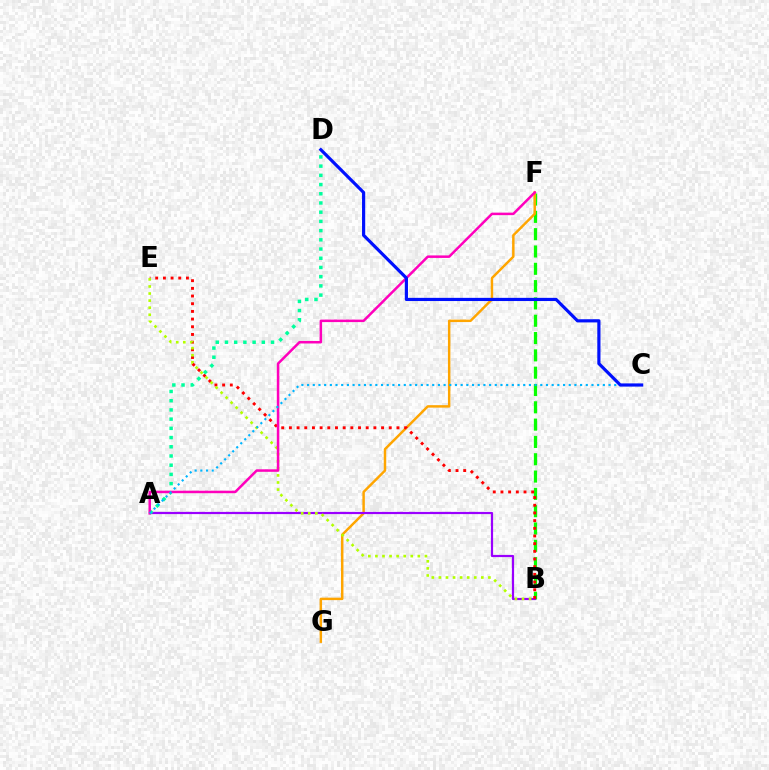{('B', 'F'): [{'color': '#08ff00', 'line_style': 'dashed', 'thickness': 2.35}], ('F', 'G'): [{'color': '#ffa500', 'line_style': 'solid', 'thickness': 1.77}], ('A', 'B'): [{'color': '#9b00ff', 'line_style': 'solid', 'thickness': 1.58}], ('B', 'E'): [{'color': '#ff0000', 'line_style': 'dotted', 'thickness': 2.09}, {'color': '#b3ff00', 'line_style': 'dotted', 'thickness': 1.92}], ('A', 'D'): [{'color': '#00ff9d', 'line_style': 'dotted', 'thickness': 2.5}], ('A', 'F'): [{'color': '#ff00bd', 'line_style': 'solid', 'thickness': 1.81}], ('A', 'C'): [{'color': '#00b5ff', 'line_style': 'dotted', 'thickness': 1.55}], ('C', 'D'): [{'color': '#0010ff', 'line_style': 'solid', 'thickness': 2.29}]}